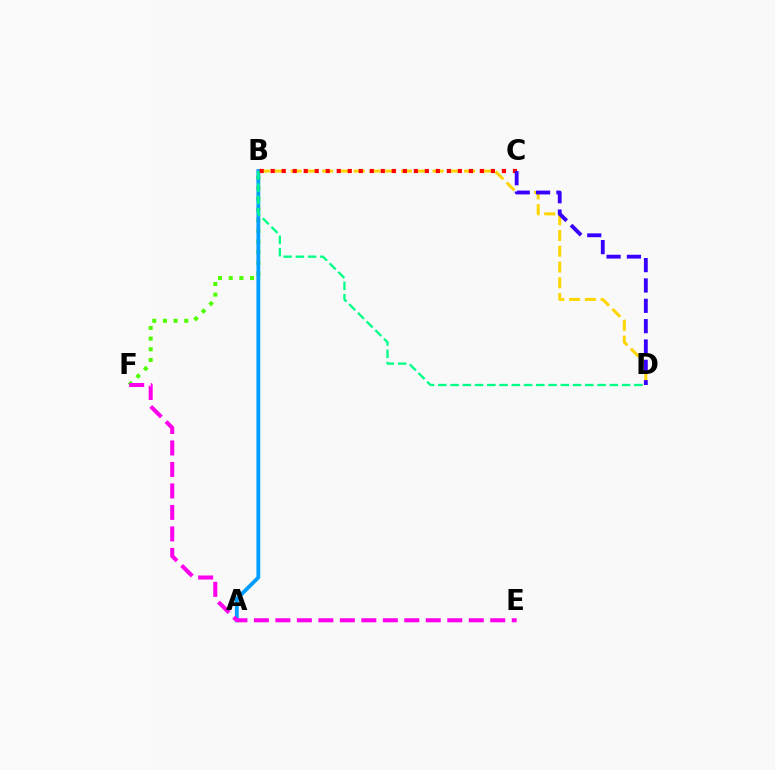{('B', 'F'): [{'color': '#4fff00', 'line_style': 'dotted', 'thickness': 2.9}], ('B', 'D'): [{'color': '#ffd500', 'line_style': 'dashed', 'thickness': 2.14}, {'color': '#00ff86', 'line_style': 'dashed', 'thickness': 1.66}], ('A', 'B'): [{'color': '#009eff', 'line_style': 'solid', 'thickness': 2.74}], ('B', 'C'): [{'color': '#ff0000', 'line_style': 'dotted', 'thickness': 2.99}], ('C', 'D'): [{'color': '#3700ff', 'line_style': 'dashed', 'thickness': 2.76}], ('E', 'F'): [{'color': '#ff00ed', 'line_style': 'dashed', 'thickness': 2.92}]}